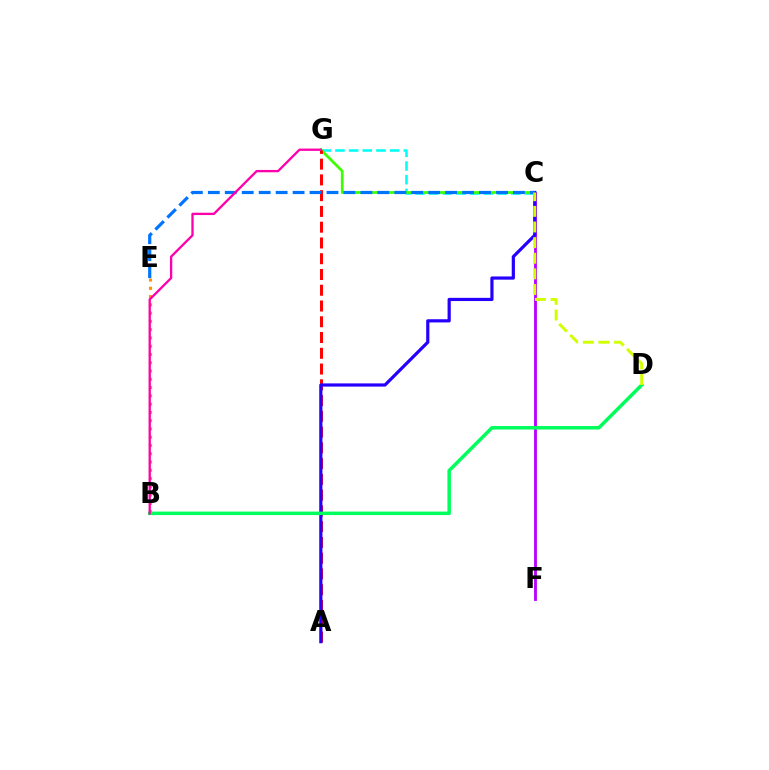{('C', 'G'): [{'color': '#00fff6', 'line_style': 'dashed', 'thickness': 1.86}, {'color': '#3dff00', 'line_style': 'solid', 'thickness': 1.98}], ('C', 'F'): [{'color': '#b900ff', 'line_style': 'solid', 'thickness': 2.03}], ('A', 'G'): [{'color': '#ff0000', 'line_style': 'dashed', 'thickness': 2.14}], ('A', 'C'): [{'color': '#2500ff', 'line_style': 'solid', 'thickness': 2.3}], ('B', 'E'): [{'color': '#ff9400', 'line_style': 'dotted', 'thickness': 2.25}], ('B', 'D'): [{'color': '#00ff5c', 'line_style': 'solid', 'thickness': 2.52}], ('C', 'E'): [{'color': '#0074ff', 'line_style': 'dashed', 'thickness': 2.3}], ('B', 'G'): [{'color': '#ff00ac', 'line_style': 'solid', 'thickness': 1.67}], ('C', 'D'): [{'color': '#d1ff00', 'line_style': 'dashed', 'thickness': 2.12}]}